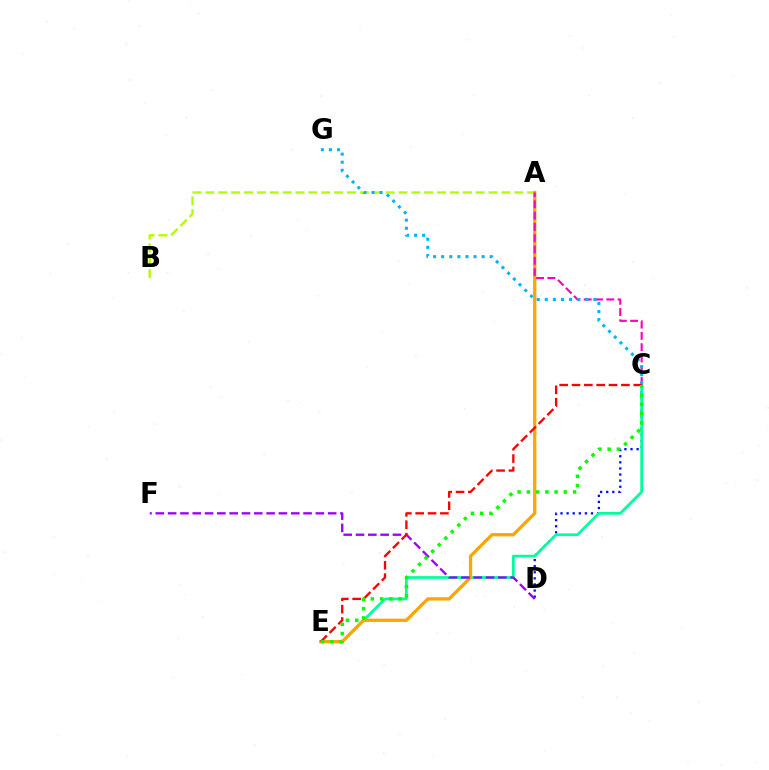{('A', 'B'): [{'color': '#b3ff00', 'line_style': 'dashed', 'thickness': 1.75}], ('C', 'D'): [{'color': '#0010ff', 'line_style': 'dotted', 'thickness': 1.66}], ('C', 'E'): [{'color': '#00ff9d', 'line_style': 'solid', 'thickness': 1.97}, {'color': '#ff0000', 'line_style': 'dashed', 'thickness': 1.68}, {'color': '#08ff00', 'line_style': 'dotted', 'thickness': 2.51}], ('A', 'E'): [{'color': '#ffa500', 'line_style': 'solid', 'thickness': 2.35}], ('A', 'C'): [{'color': '#ff00bd', 'line_style': 'dashed', 'thickness': 1.53}], ('D', 'F'): [{'color': '#9b00ff', 'line_style': 'dashed', 'thickness': 1.67}], ('C', 'G'): [{'color': '#00b5ff', 'line_style': 'dotted', 'thickness': 2.2}]}